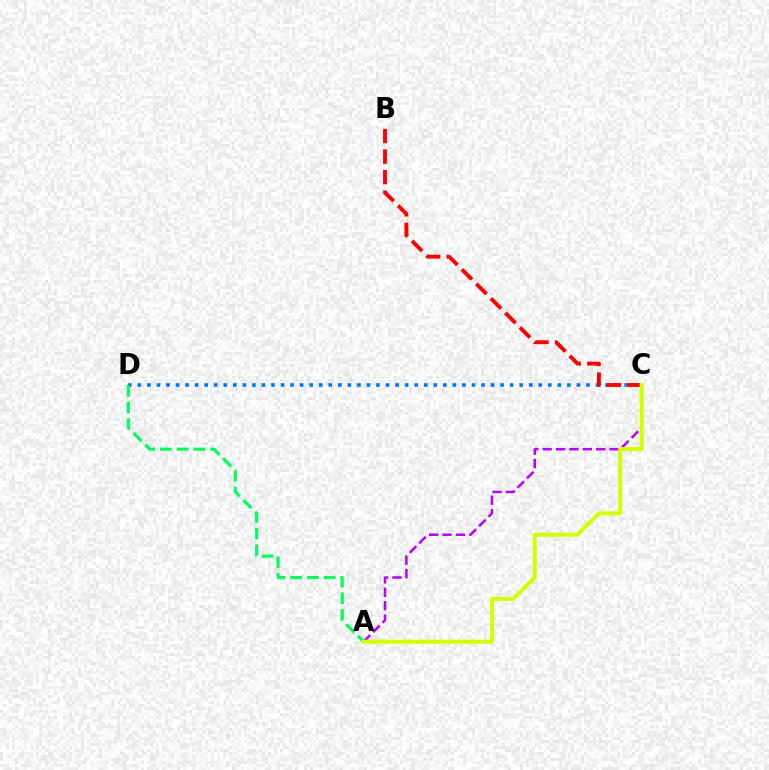{('C', 'D'): [{'color': '#0074ff', 'line_style': 'dotted', 'thickness': 2.59}], ('A', 'C'): [{'color': '#b900ff', 'line_style': 'dashed', 'thickness': 1.82}, {'color': '#d1ff00', 'line_style': 'solid', 'thickness': 2.89}], ('B', 'C'): [{'color': '#ff0000', 'line_style': 'dashed', 'thickness': 2.79}], ('A', 'D'): [{'color': '#00ff5c', 'line_style': 'dashed', 'thickness': 2.27}]}